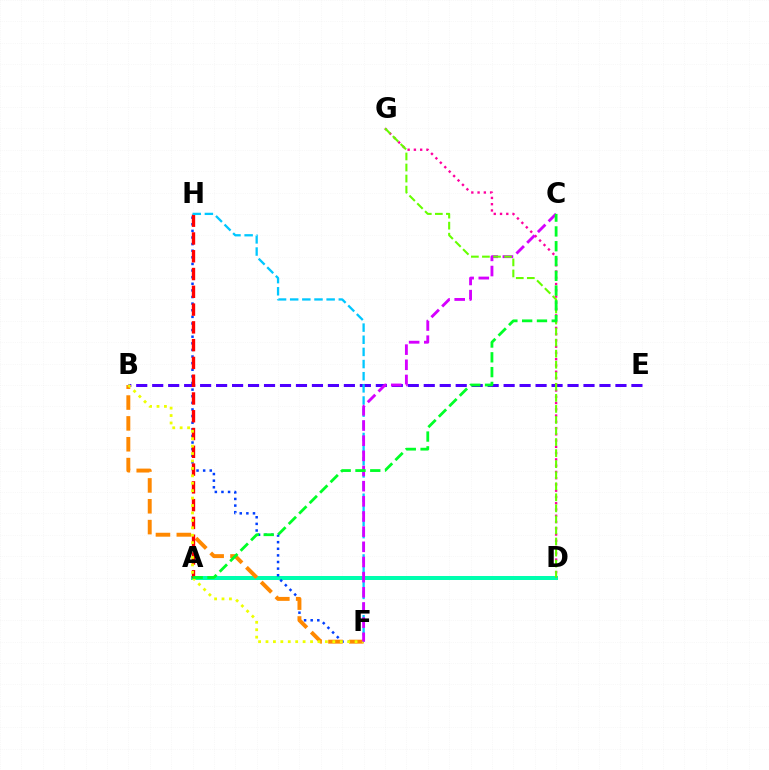{('B', 'E'): [{'color': '#4f00ff', 'line_style': 'dashed', 'thickness': 2.17}], ('A', 'D'): [{'color': '#00ffaf', 'line_style': 'solid', 'thickness': 2.87}], ('F', 'H'): [{'color': '#003fff', 'line_style': 'dotted', 'thickness': 1.8}, {'color': '#00c7ff', 'line_style': 'dashed', 'thickness': 1.65}], ('B', 'F'): [{'color': '#ff8800', 'line_style': 'dashed', 'thickness': 2.83}, {'color': '#eeff00', 'line_style': 'dotted', 'thickness': 2.02}], ('A', 'H'): [{'color': '#ff0000', 'line_style': 'dashed', 'thickness': 2.41}], ('D', 'G'): [{'color': '#ff00a0', 'line_style': 'dotted', 'thickness': 1.7}, {'color': '#66ff00', 'line_style': 'dashed', 'thickness': 1.5}], ('C', 'F'): [{'color': '#d600ff', 'line_style': 'dashed', 'thickness': 2.06}], ('A', 'C'): [{'color': '#00ff27', 'line_style': 'dashed', 'thickness': 2.01}]}